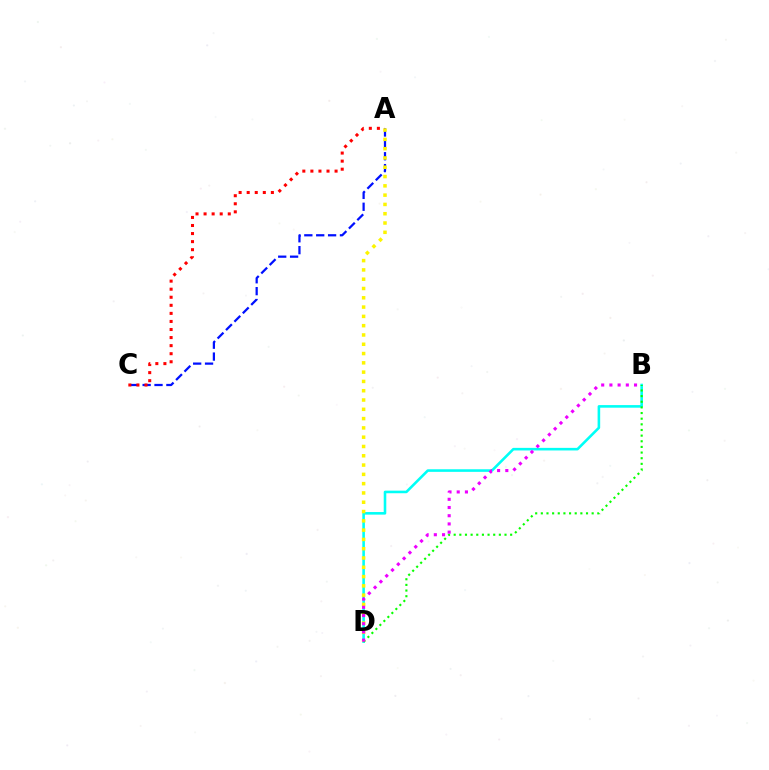{('A', 'C'): [{'color': '#0010ff', 'line_style': 'dashed', 'thickness': 1.61}, {'color': '#ff0000', 'line_style': 'dotted', 'thickness': 2.19}], ('B', 'D'): [{'color': '#00fff6', 'line_style': 'solid', 'thickness': 1.86}, {'color': '#08ff00', 'line_style': 'dotted', 'thickness': 1.53}, {'color': '#ee00ff', 'line_style': 'dotted', 'thickness': 2.23}], ('A', 'D'): [{'color': '#fcf500', 'line_style': 'dotted', 'thickness': 2.52}]}